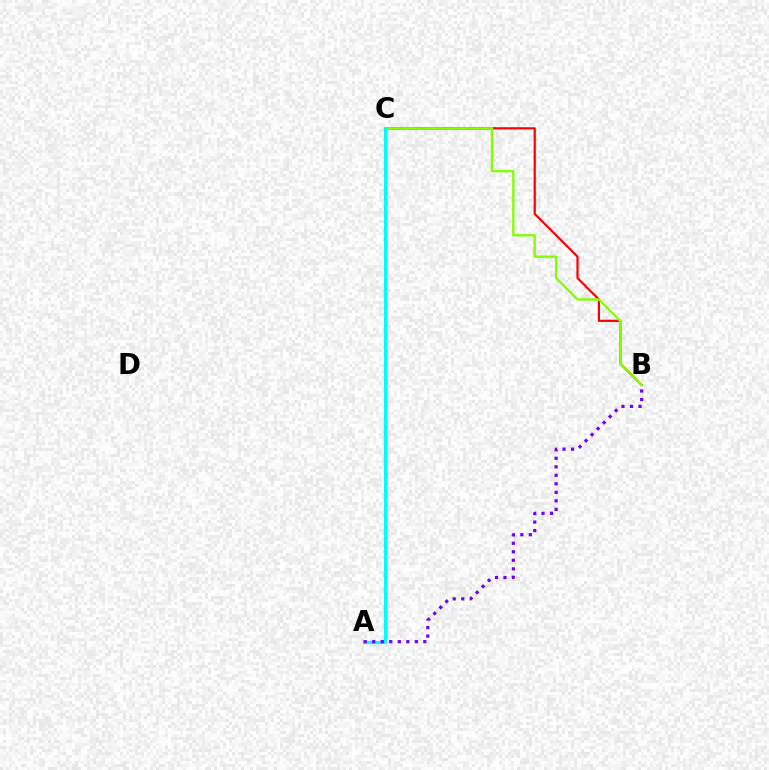{('B', 'C'): [{'color': '#ff0000', 'line_style': 'solid', 'thickness': 1.59}, {'color': '#84ff00', 'line_style': 'solid', 'thickness': 1.68}], ('A', 'C'): [{'color': '#00fff6', 'line_style': 'solid', 'thickness': 2.3}], ('A', 'B'): [{'color': '#7200ff', 'line_style': 'dotted', 'thickness': 2.31}]}